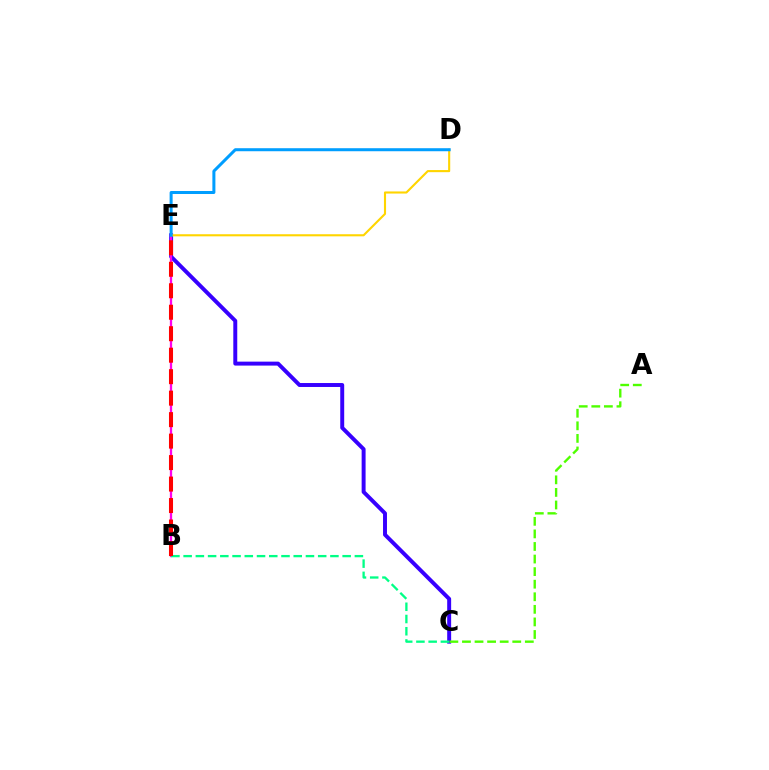{('C', 'E'): [{'color': '#3700ff', 'line_style': 'solid', 'thickness': 2.84}], ('B', 'E'): [{'color': '#ff00ed', 'line_style': 'solid', 'thickness': 1.66}, {'color': '#ff0000', 'line_style': 'dashed', 'thickness': 2.92}], ('D', 'E'): [{'color': '#ffd500', 'line_style': 'solid', 'thickness': 1.52}, {'color': '#009eff', 'line_style': 'solid', 'thickness': 2.17}], ('B', 'C'): [{'color': '#00ff86', 'line_style': 'dashed', 'thickness': 1.66}], ('A', 'C'): [{'color': '#4fff00', 'line_style': 'dashed', 'thickness': 1.71}]}